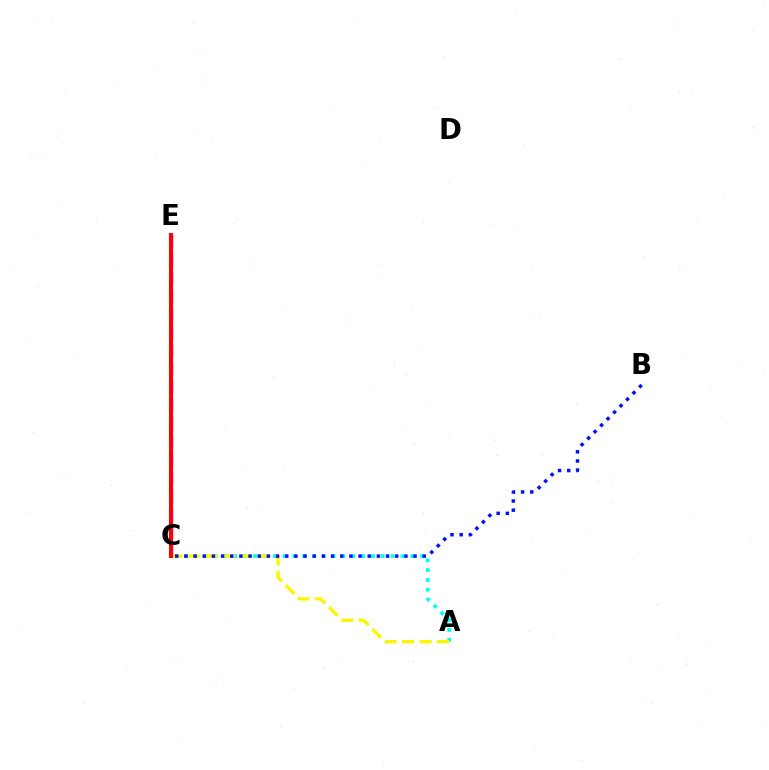{('C', 'E'): [{'color': '#ee00ff', 'line_style': 'dashed', 'thickness': 2.47}, {'color': '#08ff00', 'line_style': 'dotted', 'thickness': 2.74}, {'color': '#ff0000', 'line_style': 'solid', 'thickness': 2.91}], ('A', 'C'): [{'color': '#00fff6', 'line_style': 'dotted', 'thickness': 2.67}, {'color': '#fcf500', 'line_style': 'dashed', 'thickness': 2.37}], ('B', 'C'): [{'color': '#0010ff', 'line_style': 'dotted', 'thickness': 2.49}]}